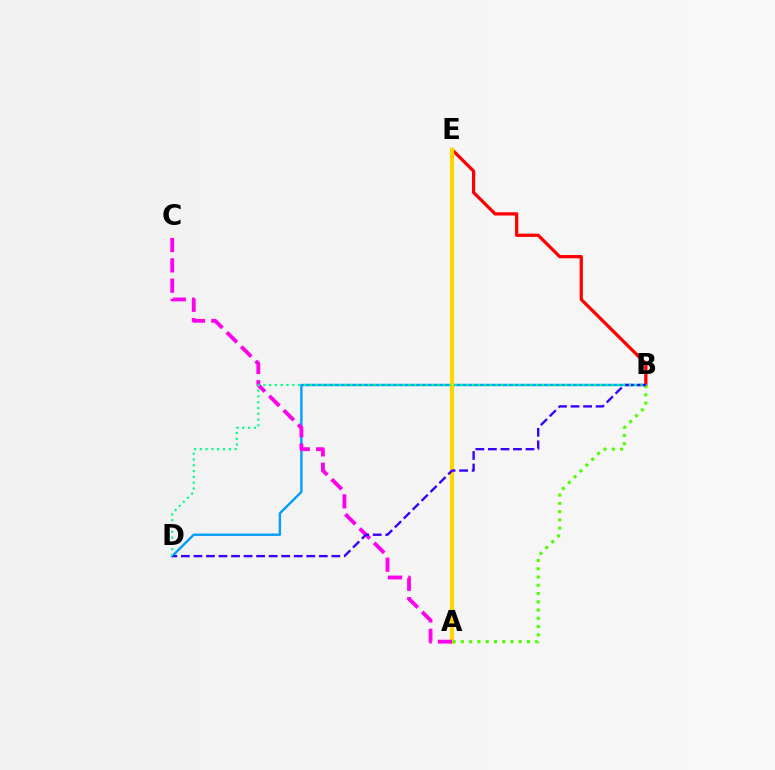{('B', 'E'): [{'color': '#ff0000', 'line_style': 'solid', 'thickness': 2.34}], ('B', 'D'): [{'color': '#009eff', 'line_style': 'solid', 'thickness': 1.71}, {'color': '#3700ff', 'line_style': 'dashed', 'thickness': 1.7}, {'color': '#00ff86', 'line_style': 'dotted', 'thickness': 1.58}], ('A', 'E'): [{'color': '#ffd500', 'line_style': 'solid', 'thickness': 2.99}], ('A', 'C'): [{'color': '#ff00ed', 'line_style': 'dashed', 'thickness': 2.76}], ('A', 'B'): [{'color': '#4fff00', 'line_style': 'dotted', 'thickness': 2.24}]}